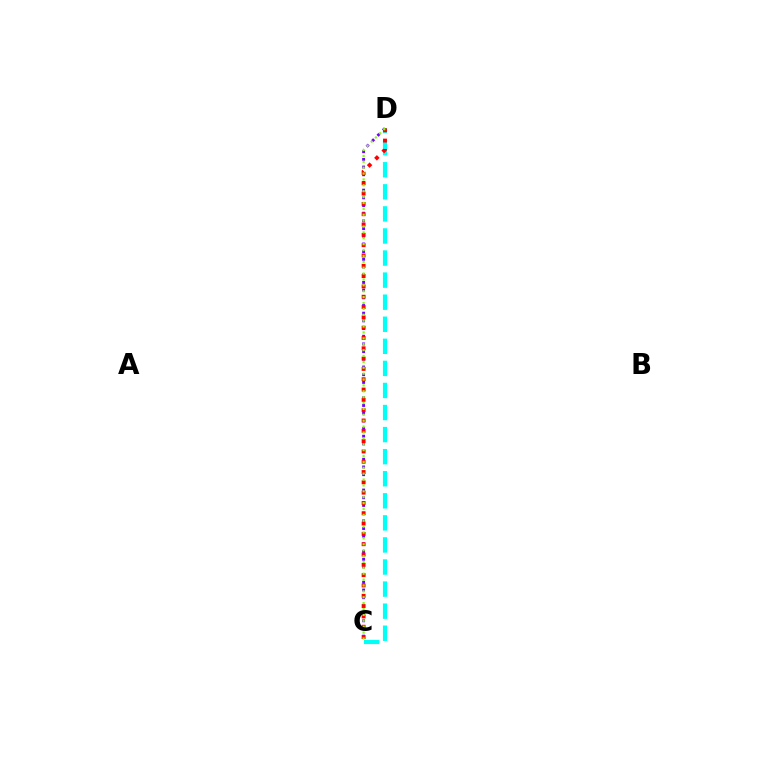{('C', 'D'): [{'color': '#00fff6', 'line_style': 'dashed', 'thickness': 3.0}, {'color': '#7200ff', 'line_style': 'dotted', 'thickness': 2.09}, {'color': '#ff0000', 'line_style': 'dotted', 'thickness': 2.8}, {'color': '#84ff00', 'line_style': 'dotted', 'thickness': 1.6}]}